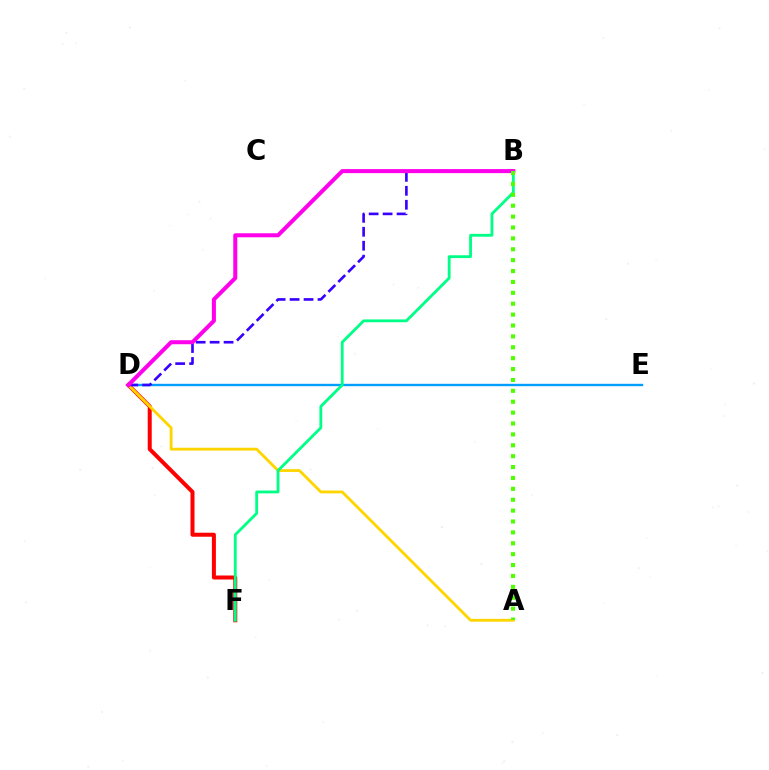{('D', 'E'): [{'color': '#009eff', 'line_style': 'solid', 'thickness': 1.71}], ('D', 'F'): [{'color': '#ff0000', 'line_style': 'solid', 'thickness': 2.88}], ('A', 'D'): [{'color': '#ffd500', 'line_style': 'solid', 'thickness': 2.04}], ('B', 'F'): [{'color': '#00ff86', 'line_style': 'solid', 'thickness': 2.03}], ('B', 'D'): [{'color': '#3700ff', 'line_style': 'dashed', 'thickness': 1.9}, {'color': '#ff00ed', 'line_style': 'solid', 'thickness': 2.9}], ('A', 'B'): [{'color': '#4fff00', 'line_style': 'dotted', 'thickness': 2.96}]}